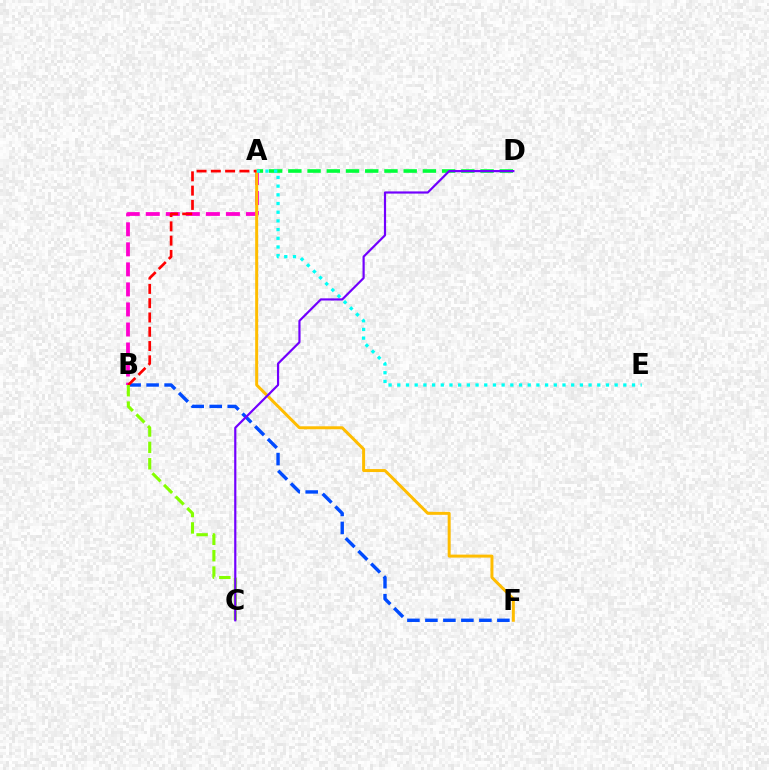{('A', 'D'): [{'color': '#00ff39', 'line_style': 'dashed', 'thickness': 2.61}], ('B', 'F'): [{'color': '#004bff', 'line_style': 'dashed', 'thickness': 2.44}], ('A', 'B'): [{'color': '#ff00cf', 'line_style': 'dashed', 'thickness': 2.72}, {'color': '#ff0000', 'line_style': 'dashed', 'thickness': 1.94}], ('A', 'F'): [{'color': '#ffbd00', 'line_style': 'solid', 'thickness': 2.15}], ('B', 'C'): [{'color': '#84ff00', 'line_style': 'dashed', 'thickness': 2.23}], ('A', 'E'): [{'color': '#00fff6', 'line_style': 'dotted', 'thickness': 2.36}], ('C', 'D'): [{'color': '#7200ff', 'line_style': 'solid', 'thickness': 1.57}]}